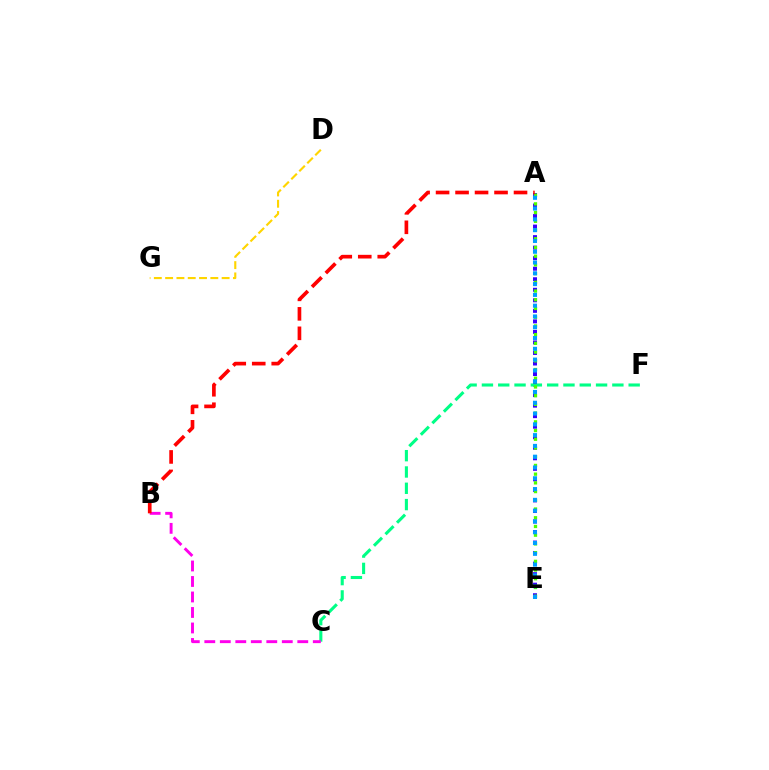{('D', 'G'): [{'color': '#ffd500', 'line_style': 'dashed', 'thickness': 1.53}], ('A', 'E'): [{'color': '#3700ff', 'line_style': 'dotted', 'thickness': 2.86}, {'color': '#4fff00', 'line_style': 'dotted', 'thickness': 2.37}, {'color': '#009eff', 'line_style': 'dotted', 'thickness': 2.93}], ('C', 'F'): [{'color': '#00ff86', 'line_style': 'dashed', 'thickness': 2.22}], ('B', 'C'): [{'color': '#ff00ed', 'line_style': 'dashed', 'thickness': 2.11}], ('A', 'B'): [{'color': '#ff0000', 'line_style': 'dashed', 'thickness': 2.65}]}